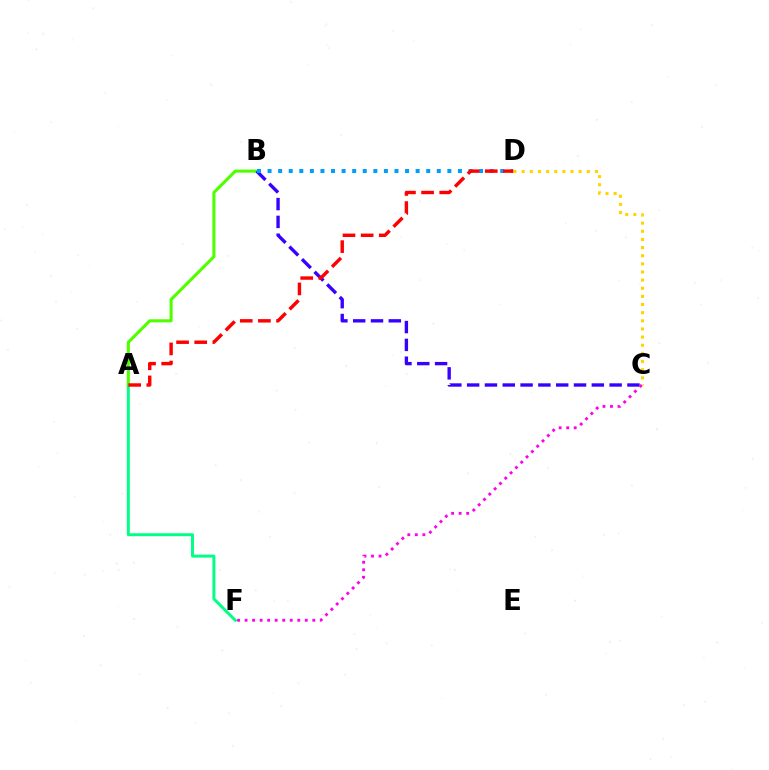{('A', 'F'): [{'color': '#00ff86', 'line_style': 'solid', 'thickness': 2.14}], ('A', 'B'): [{'color': '#4fff00', 'line_style': 'solid', 'thickness': 2.21}], ('B', 'C'): [{'color': '#3700ff', 'line_style': 'dashed', 'thickness': 2.42}], ('B', 'D'): [{'color': '#009eff', 'line_style': 'dotted', 'thickness': 2.87}], ('C', 'D'): [{'color': '#ffd500', 'line_style': 'dotted', 'thickness': 2.21}], ('C', 'F'): [{'color': '#ff00ed', 'line_style': 'dotted', 'thickness': 2.04}], ('A', 'D'): [{'color': '#ff0000', 'line_style': 'dashed', 'thickness': 2.46}]}